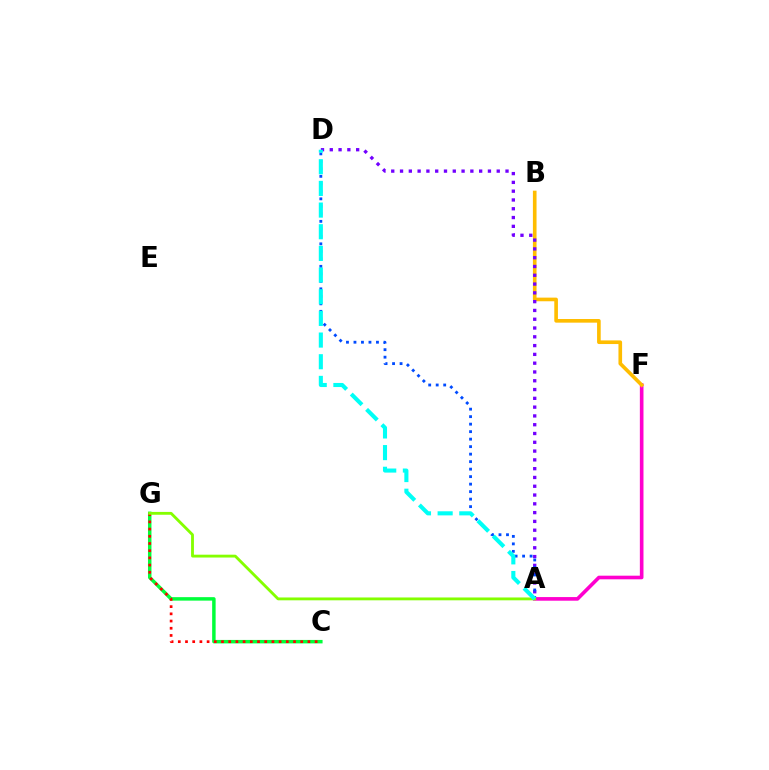{('C', 'G'): [{'color': '#00ff39', 'line_style': 'solid', 'thickness': 2.5}, {'color': '#ff0000', 'line_style': 'dotted', 'thickness': 1.96}], ('A', 'F'): [{'color': '#ff00cf', 'line_style': 'solid', 'thickness': 2.61}], ('B', 'F'): [{'color': '#ffbd00', 'line_style': 'solid', 'thickness': 2.62}], ('A', 'D'): [{'color': '#7200ff', 'line_style': 'dotted', 'thickness': 2.39}, {'color': '#004bff', 'line_style': 'dotted', 'thickness': 2.04}, {'color': '#00fff6', 'line_style': 'dashed', 'thickness': 2.94}], ('A', 'G'): [{'color': '#84ff00', 'line_style': 'solid', 'thickness': 2.05}]}